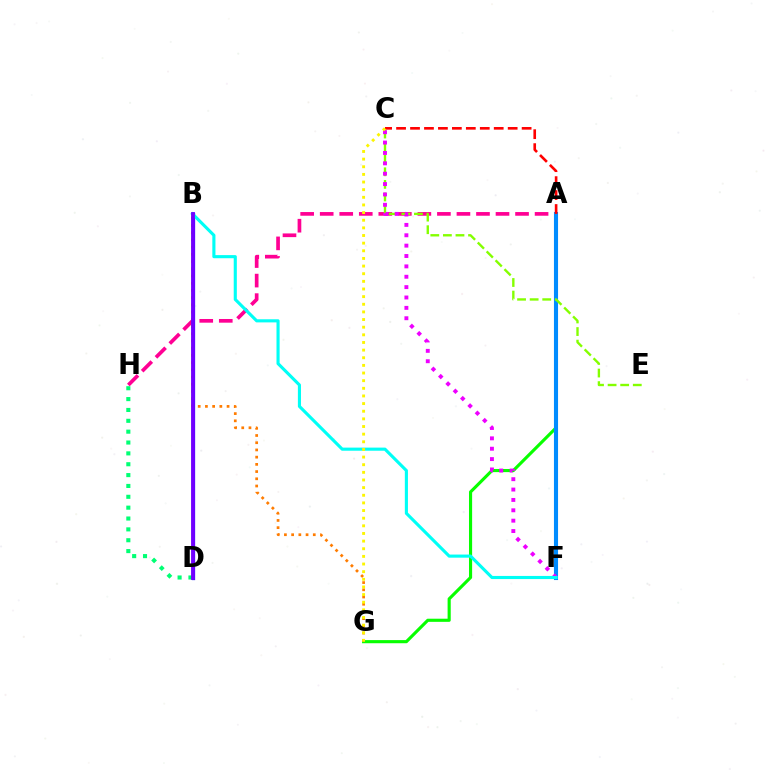{('A', 'H'): [{'color': '#ff0094', 'line_style': 'dashed', 'thickness': 2.65}], ('A', 'G'): [{'color': '#08ff00', 'line_style': 'solid', 'thickness': 2.25}], ('A', 'F'): [{'color': '#008cff', 'line_style': 'solid', 'thickness': 2.95}], ('B', 'D'): [{'color': '#0010ff', 'line_style': 'solid', 'thickness': 2.34}, {'color': '#7200ff', 'line_style': 'solid', 'thickness': 2.76}], ('A', 'C'): [{'color': '#ff0000', 'line_style': 'dashed', 'thickness': 1.9}], ('C', 'E'): [{'color': '#84ff00', 'line_style': 'dashed', 'thickness': 1.71}], ('B', 'G'): [{'color': '#ff7c00', 'line_style': 'dotted', 'thickness': 1.96}], ('C', 'F'): [{'color': '#ee00ff', 'line_style': 'dotted', 'thickness': 2.82}], ('B', 'F'): [{'color': '#00fff6', 'line_style': 'solid', 'thickness': 2.24}], ('C', 'G'): [{'color': '#fcf500', 'line_style': 'dotted', 'thickness': 2.08}], ('D', 'H'): [{'color': '#00ff74', 'line_style': 'dotted', 'thickness': 2.95}]}